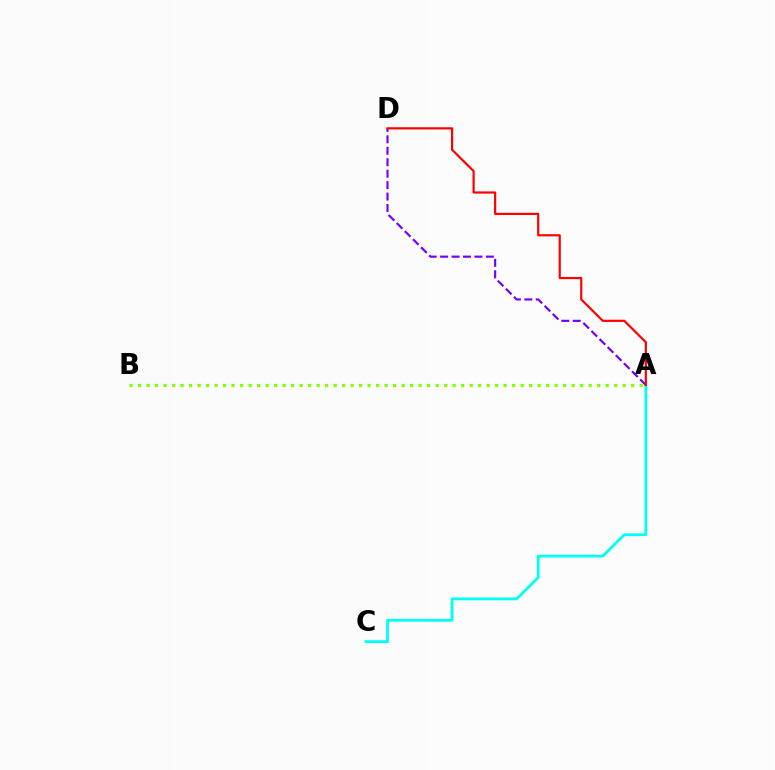{('A', 'B'): [{'color': '#84ff00', 'line_style': 'dotted', 'thickness': 2.31}], ('A', 'C'): [{'color': '#00fff6', 'line_style': 'solid', 'thickness': 2.02}], ('A', 'D'): [{'color': '#7200ff', 'line_style': 'dashed', 'thickness': 1.55}, {'color': '#ff0000', 'line_style': 'solid', 'thickness': 1.58}]}